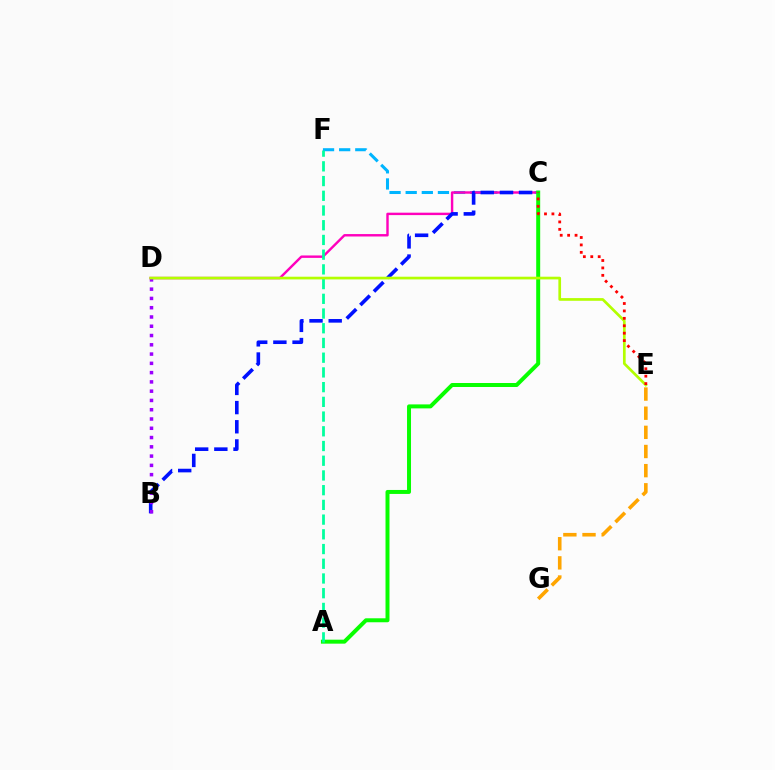{('C', 'F'): [{'color': '#00b5ff', 'line_style': 'dashed', 'thickness': 2.19}], ('C', 'D'): [{'color': '#ff00bd', 'line_style': 'solid', 'thickness': 1.74}], ('A', 'C'): [{'color': '#08ff00', 'line_style': 'solid', 'thickness': 2.86}], ('B', 'C'): [{'color': '#0010ff', 'line_style': 'dashed', 'thickness': 2.61}], ('A', 'F'): [{'color': '#00ff9d', 'line_style': 'dashed', 'thickness': 2.0}], ('E', 'G'): [{'color': '#ffa500', 'line_style': 'dashed', 'thickness': 2.6}], ('B', 'D'): [{'color': '#9b00ff', 'line_style': 'dotted', 'thickness': 2.52}], ('D', 'E'): [{'color': '#b3ff00', 'line_style': 'solid', 'thickness': 1.94}], ('C', 'E'): [{'color': '#ff0000', 'line_style': 'dotted', 'thickness': 2.02}]}